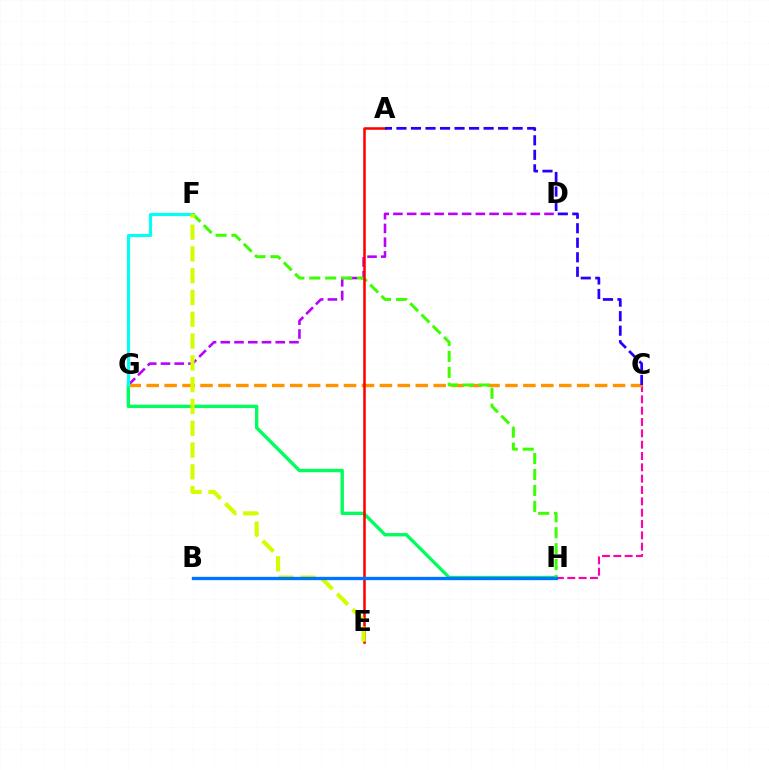{('C', 'H'): [{'color': '#ff00ac', 'line_style': 'dashed', 'thickness': 1.54}], ('D', 'G'): [{'color': '#b900ff', 'line_style': 'dashed', 'thickness': 1.87}], ('G', 'H'): [{'color': '#00ff5c', 'line_style': 'solid', 'thickness': 2.41}], ('C', 'G'): [{'color': '#ff9400', 'line_style': 'dashed', 'thickness': 2.44}], ('F', 'G'): [{'color': '#00fff6', 'line_style': 'solid', 'thickness': 2.24}], ('F', 'H'): [{'color': '#3dff00', 'line_style': 'dashed', 'thickness': 2.16}], ('A', 'E'): [{'color': '#ff0000', 'line_style': 'solid', 'thickness': 1.84}], ('E', 'F'): [{'color': '#d1ff00', 'line_style': 'dashed', 'thickness': 2.96}], ('A', 'C'): [{'color': '#2500ff', 'line_style': 'dashed', 'thickness': 1.97}], ('B', 'H'): [{'color': '#0074ff', 'line_style': 'solid', 'thickness': 2.39}]}